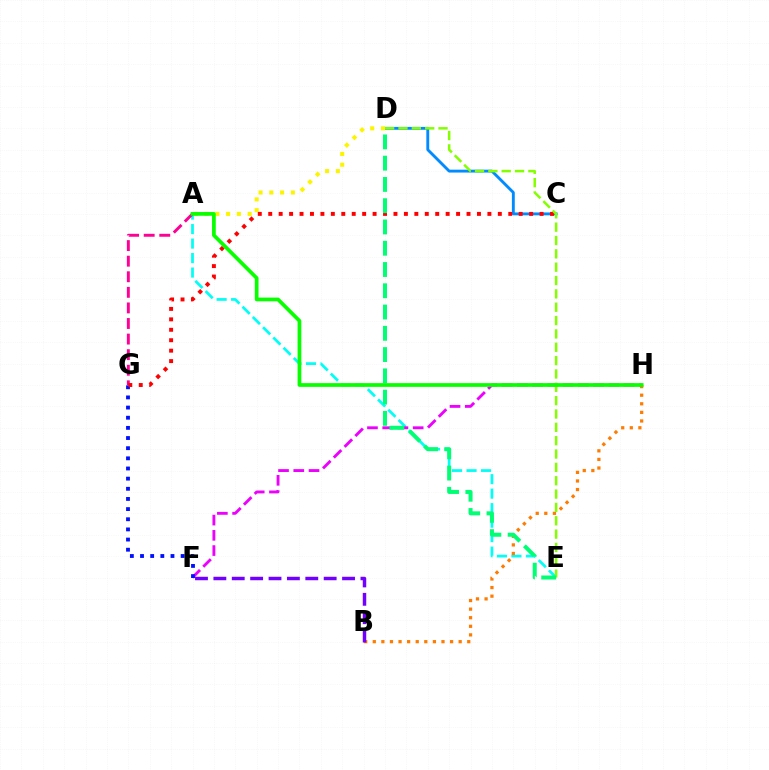{('A', 'E'): [{'color': '#00fff6', 'line_style': 'dashed', 'thickness': 1.97}], ('A', 'G'): [{'color': '#ff0094', 'line_style': 'dashed', 'thickness': 2.12}], ('B', 'H'): [{'color': '#ff7c00', 'line_style': 'dotted', 'thickness': 2.33}], ('B', 'F'): [{'color': '#7200ff', 'line_style': 'dashed', 'thickness': 2.5}], ('C', 'D'): [{'color': '#008cff', 'line_style': 'solid', 'thickness': 2.07}], ('F', 'H'): [{'color': '#ee00ff', 'line_style': 'dashed', 'thickness': 2.07}], ('F', 'G'): [{'color': '#0010ff', 'line_style': 'dotted', 'thickness': 2.76}], ('A', 'D'): [{'color': '#fcf500', 'line_style': 'dotted', 'thickness': 2.93}], ('C', 'G'): [{'color': '#ff0000', 'line_style': 'dotted', 'thickness': 2.84}], ('D', 'E'): [{'color': '#84ff00', 'line_style': 'dashed', 'thickness': 1.81}, {'color': '#00ff74', 'line_style': 'dashed', 'thickness': 2.89}], ('A', 'H'): [{'color': '#08ff00', 'line_style': 'solid', 'thickness': 2.68}]}